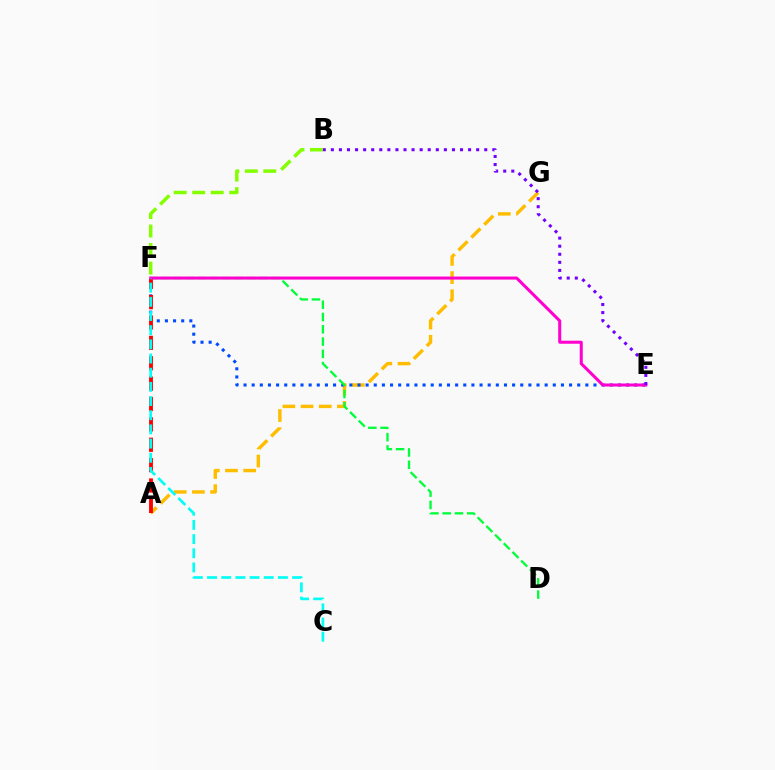{('A', 'G'): [{'color': '#ffbd00', 'line_style': 'dashed', 'thickness': 2.47}], ('E', 'F'): [{'color': '#004bff', 'line_style': 'dotted', 'thickness': 2.21}, {'color': '#ff00cf', 'line_style': 'solid', 'thickness': 2.18}], ('A', 'F'): [{'color': '#ff0000', 'line_style': 'dashed', 'thickness': 2.77}], ('B', 'F'): [{'color': '#84ff00', 'line_style': 'dashed', 'thickness': 2.51}], ('D', 'F'): [{'color': '#00ff39', 'line_style': 'dashed', 'thickness': 1.67}], ('B', 'E'): [{'color': '#7200ff', 'line_style': 'dotted', 'thickness': 2.19}], ('C', 'F'): [{'color': '#00fff6', 'line_style': 'dashed', 'thickness': 1.93}]}